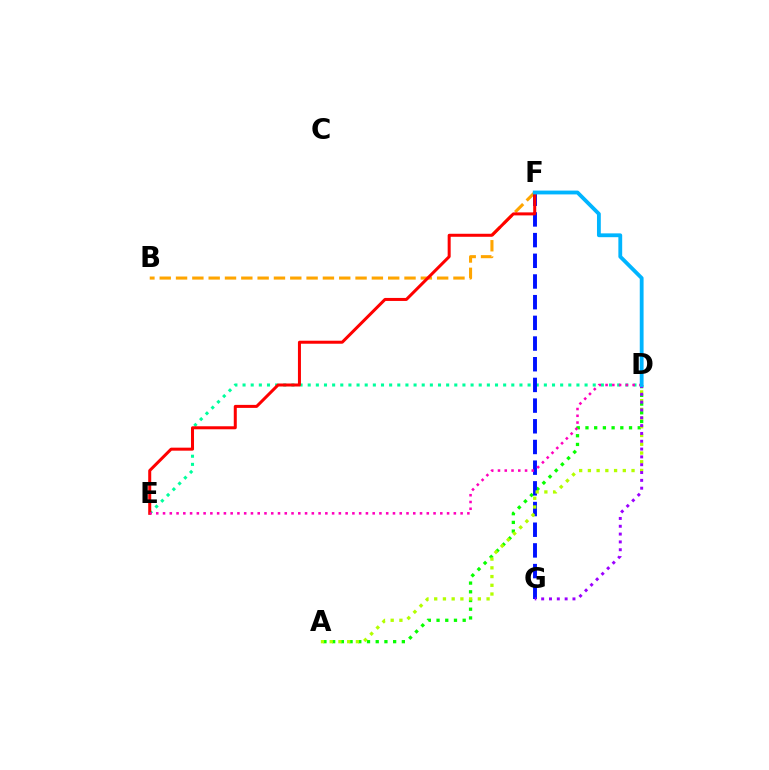{('D', 'E'): [{'color': '#00ff9d', 'line_style': 'dotted', 'thickness': 2.21}, {'color': '#ff00bd', 'line_style': 'dotted', 'thickness': 1.84}], ('A', 'D'): [{'color': '#08ff00', 'line_style': 'dotted', 'thickness': 2.37}, {'color': '#b3ff00', 'line_style': 'dotted', 'thickness': 2.37}], ('B', 'F'): [{'color': '#ffa500', 'line_style': 'dashed', 'thickness': 2.22}], ('F', 'G'): [{'color': '#0010ff', 'line_style': 'dashed', 'thickness': 2.81}], ('E', 'F'): [{'color': '#ff0000', 'line_style': 'solid', 'thickness': 2.17}], ('D', 'G'): [{'color': '#9b00ff', 'line_style': 'dotted', 'thickness': 2.13}], ('D', 'F'): [{'color': '#00b5ff', 'line_style': 'solid', 'thickness': 2.75}]}